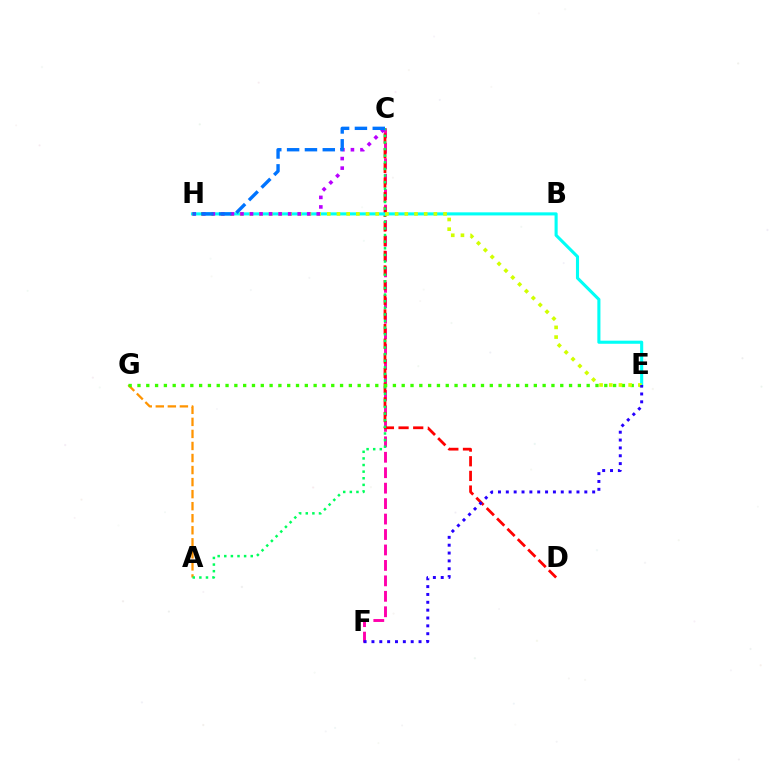{('C', 'F'): [{'color': '#ff00ac', 'line_style': 'dashed', 'thickness': 2.1}], ('C', 'D'): [{'color': '#ff0000', 'line_style': 'dashed', 'thickness': 1.99}], ('A', 'G'): [{'color': '#ff9400', 'line_style': 'dashed', 'thickness': 1.64}], ('A', 'C'): [{'color': '#00ff5c', 'line_style': 'dotted', 'thickness': 1.8}], ('E', 'G'): [{'color': '#3dff00', 'line_style': 'dotted', 'thickness': 2.39}], ('E', 'H'): [{'color': '#00fff6', 'line_style': 'solid', 'thickness': 2.23}, {'color': '#d1ff00', 'line_style': 'dotted', 'thickness': 2.63}], ('C', 'H'): [{'color': '#b900ff', 'line_style': 'dotted', 'thickness': 2.59}, {'color': '#0074ff', 'line_style': 'dashed', 'thickness': 2.42}], ('E', 'F'): [{'color': '#2500ff', 'line_style': 'dotted', 'thickness': 2.13}]}